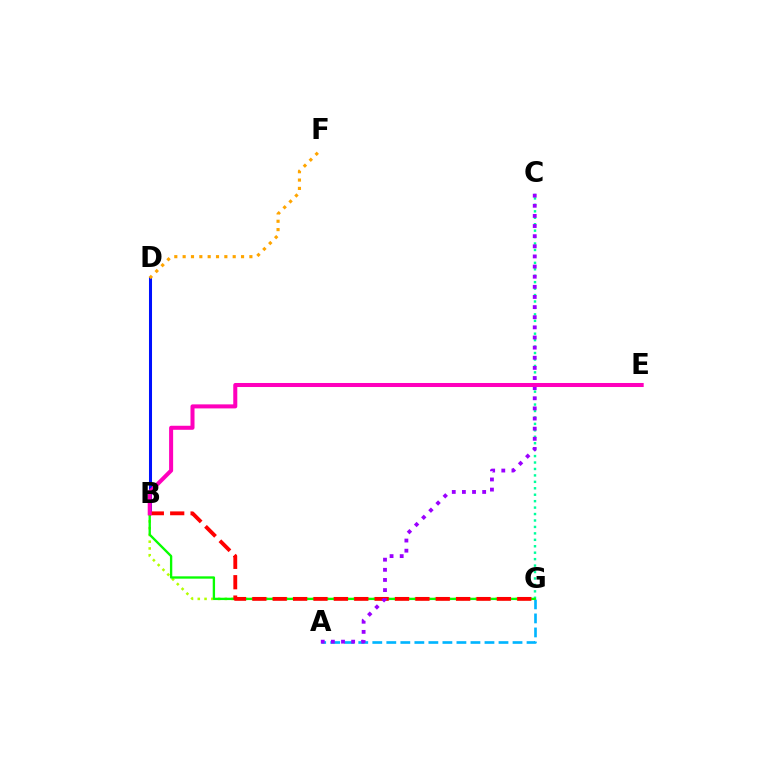{('A', 'G'): [{'color': '#00b5ff', 'line_style': 'dashed', 'thickness': 1.91}], ('B', 'D'): [{'color': '#0010ff', 'line_style': 'solid', 'thickness': 2.19}], ('B', 'G'): [{'color': '#b3ff00', 'line_style': 'dotted', 'thickness': 1.84}, {'color': '#08ff00', 'line_style': 'solid', 'thickness': 1.68}, {'color': '#ff0000', 'line_style': 'dashed', 'thickness': 2.77}], ('C', 'G'): [{'color': '#00ff9d', 'line_style': 'dotted', 'thickness': 1.75}], ('D', 'F'): [{'color': '#ffa500', 'line_style': 'dotted', 'thickness': 2.27}], ('A', 'C'): [{'color': '#9b00ff', 'line_style': 'dotted', 'thickness': 2.75}], ('B', 'E'): [{'color': '#ff00bd', 'line_style': 'solid', 'thickness': 2.9}]}